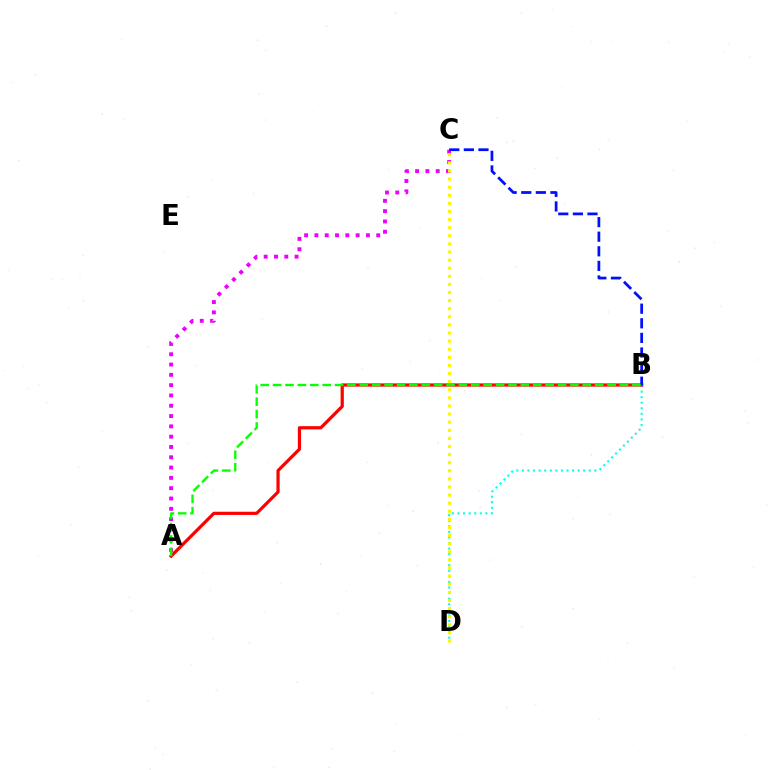{('B', 'D'): [{'color': '#00fff6', 'line_style': 'dotted', 'thickness': 1.51}], ('A', 'B'): [{'color': '#ff0000', 'line_style': 'solid', 'thickness': 2.31}, {'color': '#08ff00', 'line_style': 'dashed', 'thickness': 1.68}], ('A', 'C'): [{'color': '#ee00ff', 'line_style': 'dotted', 'thickness': 2.8}], ('C', 'D'): [{'color': '#fcf500', 'line_style': 'dotted', 'thickness': 2.2}], ('B', 'C'): [{'color': '#0010ff', 'line_style': 'dashed', 'thickness': 1.98}]}